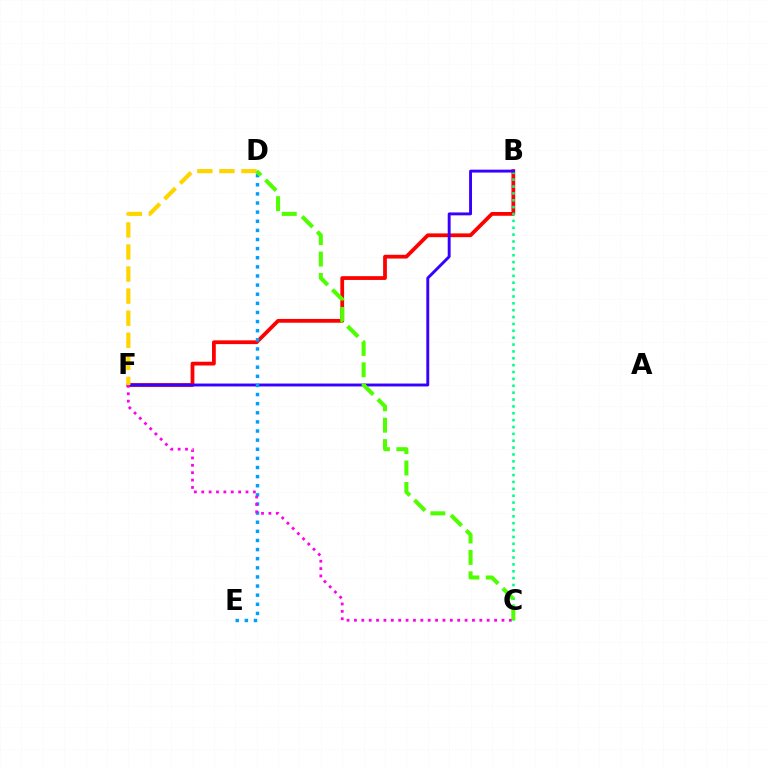{('B', 'F'): [{'color': '#ff0000', 'line_style': 'solid', 'thickness': 2.71}, {'color': '#3700ff', 'line_style': 'solid', 'thickness': 2.09}], ('B', 'C'): [{'color': '#00ff86', 'line_style': 'dotted', 'thickness': 1.87}], ('D', 'E'): [{'color': '#009eff', 'line_style': 'dotted', 'thickness': 2.48}], ('D', 'F'): [{'color': '#ffd500', 'line_style': 'dashed', 'thickness': 3.0}], ('C', 'D'): [{'color': '#4fff00', 'line_style': 'dashed', 'thickness': 2.91}], ('C', 'F'): [{'color': '#ff00ed', 'line_style': 'dotted', 'thickness': 2.0}]}